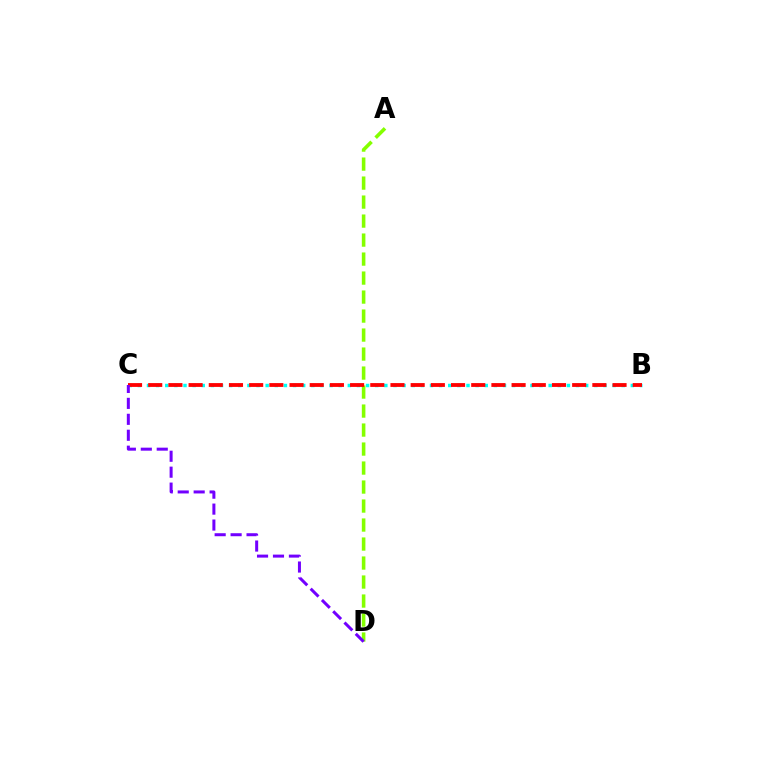{('B', 'C'): [{'color': '#00fff6', 'line_style': 'dotted', 'thickness': 2.48}, {'color': '#ff0000', 'line_style': 'dashed', 'thickness': 2.74}], ('A', 'D'): [{'color': '#84ff00', 'line_style': 'dashed', 'thickness': 2.58}], ('C', 'D'): [{'color': '#7200ff', 'line_style': 'dashed', 'thickness': 2.17}]}